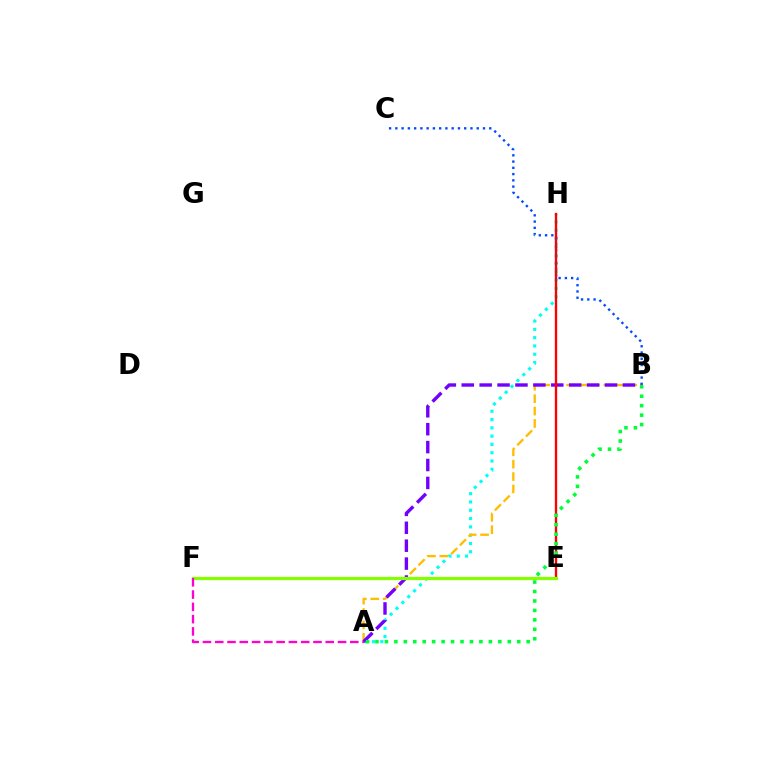{('A', 'H'): [{'color': '#00fff6', 'line_style': 'dotted', 'thickness': 2.26}], ('B', 'C'): [{'color': '#004bff', 'line_style': 'dotted', 'thickness': 1.7}], ('A', 'B'): [{'color': '#ffbd00', 'line_style': 'dashed', 'thickness': 1.68}, {'color': '#7200ff', 'line_style': 'dashed', 'thickness': 2.43}, {'color': '#00ff39', 'line_style': 'dotted', 'thickness': 2.57}], ('E', 'H'): [{'color': '#ff0000', 'line_style': 'solid', 'thickness': 1.68}], ('E', 'F'): [{'color': '#84ff00', 'line_style': 'solid', 'thickness': 2.32}], ('A', 'F'): [{'color': '#ff00cf', 'line_style': 'dashed', 'thickness': 1.67}]}